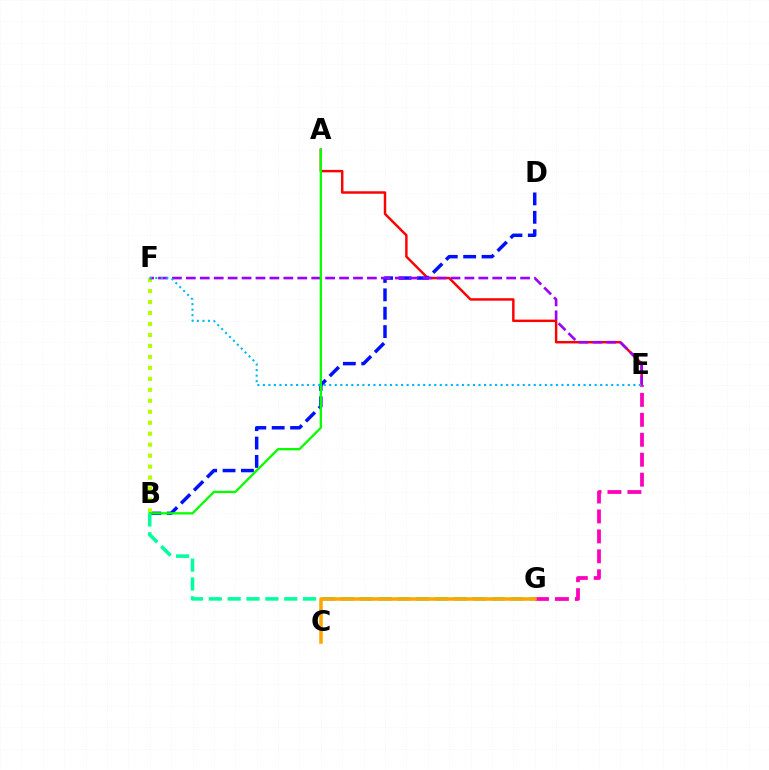{('A', 'E'): [{'color': '#ff0000', 'line_style': 'solid', 'thickness': 1.76}], ('B', 'D'): [{'color': '#0010ff', 'line_style': 'dashed', 'thickness': 2.5}], ('E', 'G'): [{'color': '#ff00bd', 'line_style': 'dashed', 'thickness': 2.71}], ('B', 'F'): [{'color': '#b3ff00', 'line_style': 'dotted', 'thickness': 2.98}], ('E', 'F'): [{'color': '#9b00ff', 'line_style': 'dashed', 'thickness': 1.89}, {'color': '#00b5ff', 'line_style': 'dotted', 'thickness': 1.5}], ('A', 'B'): [{'color': '#08ff00', 'line_style': 'solid', 'thickness': 1.67}], ('B', 'G'): [{'color': '#00ff9d', 'line_style': 'dashed', 'thickness': 2.56}], ('C', 'G'): [{'color': '#ffa500', 'line_style': 'solid', 'thickness': 2.53}]}